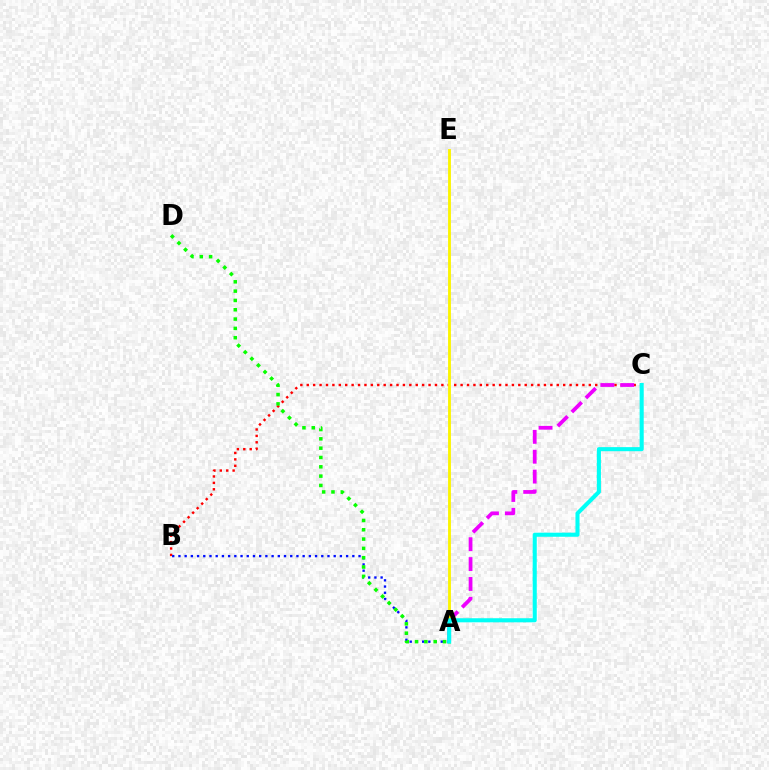{('B', 'C'): [{'color': '#ff0000', 'line_style': 'dotted', 'thickness': 1.74}], ('A', 'B'): [{'color': '#0010ff', 'line_style': 'dotted', 'thickness': 1.69}], ('A', 'C'): [{'color': '#ee00ff', 'line_style': 'dashed', 'thickness': 2.7}, {'color': '#00fff6', 'line_style': 'solid', 'thickness': 2.94}], ('A', 'E'): [{'color': '#fcf500', 'line_style': 'solid', 'thickness': 2.05}], ('A', 'D'): [{'color': '#08ff00', 'line_style': 'dotted', 'thickness': 2.53}]}